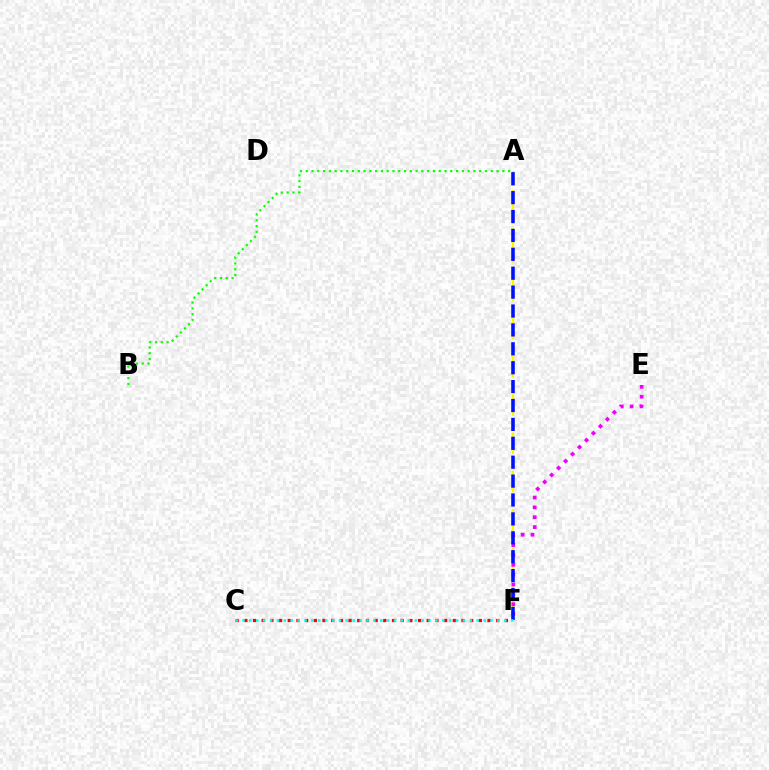{('A', 'F'): [{'color': '#fcf500', 'line_style': 'dashed', 'thickness': 1.73}, {'color': '#0010ff', 'line_style': 'dashed', 'thickness': 2.57}], ('A', 'B'): [{'color': '#08ff00', 'line_style': 'dotted', 'thickness': 1.57}], ('C', 'F'): [{'color': '#ff0000', 'line_style': 'dotted', 'thickness': 2.36}, {'color': '#00fff6', 'line_style': 'dotted', 'thickness': 1.87}], ('E', 'F'): [{'color': '#ee00ff', 'line_style': 'dotted', 'thickness': 2.68}]}